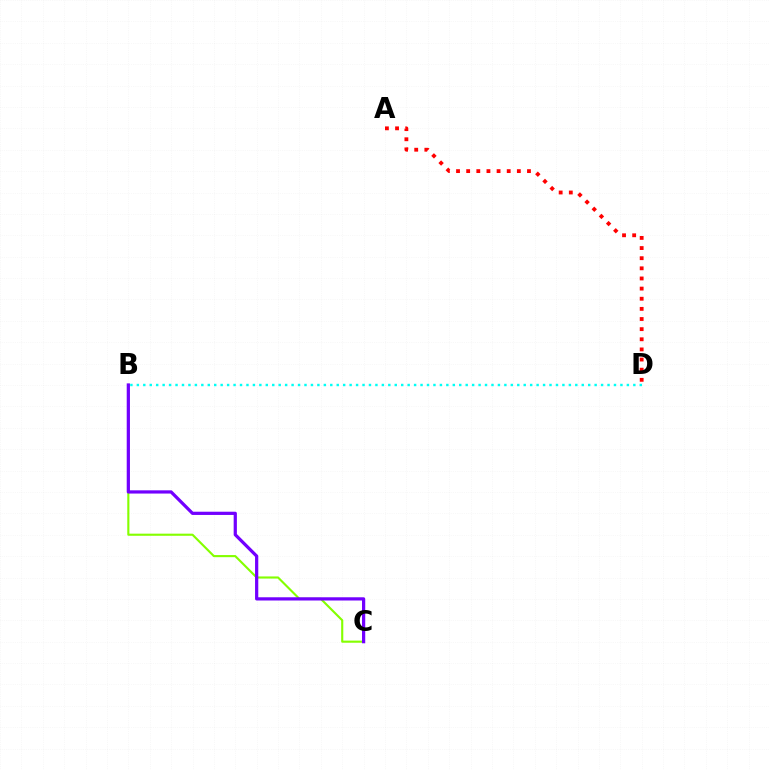{('B', 'C'): [{'color': '#84ff00', 'line_style': 'solid', 'thickness': 1.53}, {'color': '#7200ff', 'line_style': 'solid', 'thickness': 2.33}], ('A', 'D'): [{'color': '#ff0000', 'line_style': 'dotted', 'thickness': 2.75}], ('B', 'D'): [{'color': '#00fff6', 'line_style': 'dotted', 'thickness': 1.75}]}